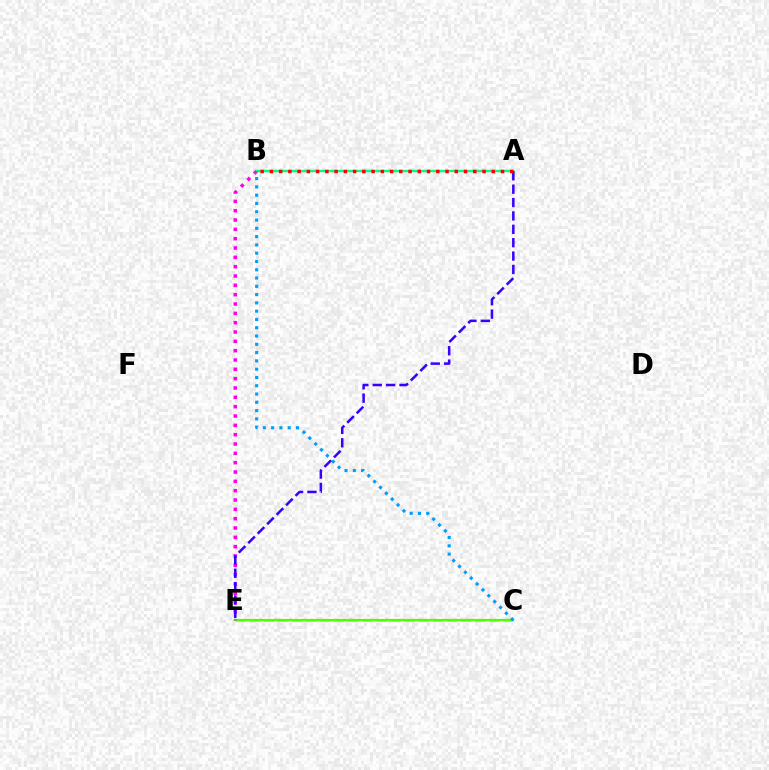{('C', 'E'): [{'color': '#ffd500', 'line_style': 'dashed', 'thickness': 1.92}, {'color': '#4fff00', 'line_style': 'solid', 'thickness': 1.61}], ('B', 'E'): [{'color': '#ff00ed', 'line_style': 'dotted', 'thickness': 2.54}], ('A', 'B'): [{'color': '#00ff86', 'line_style': 'solid', 'thickness': 1.73}, {'color': '#ff0000', 'line_style': 'dotted', 'thickness': 2.51}], ('B', 'C'): [{'color': '#009eff', 'line_style': 'dotted', 'thickness': 2.25}], ('A', 'E'): [{'color': '#3700ff', 'line_style': 'dashed', 'thickness': 1.82}]}